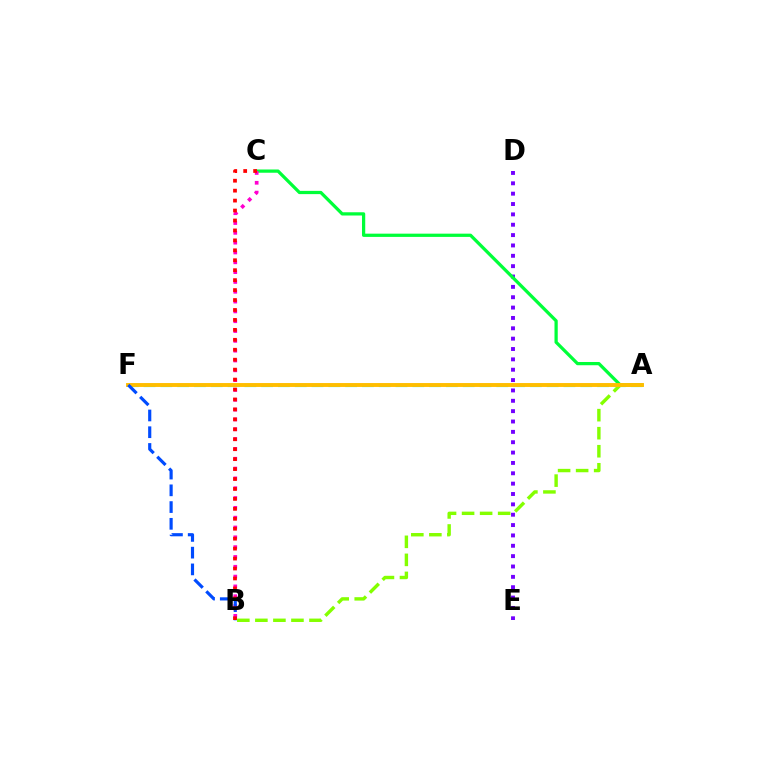{('D', 'E'): [{'color': '#7200ff', 'line_style': 'dotted', 'thickness': 2.81}], ('A', 'C'): [{'color': '#00ff39', 'line_style': 'solid', 'thickness': 2.34}], ('A', 'F'): [{'color': '#00fff6', 'line_style': 'dashed', 'thickness': 2.28}, {'color': '#ffbd00', 'line_style': 'solid', 'thickness': 2.81}], ('B', 'C'): [{'color': '#ff00cf', 'line_style': 'dotted', 'thickness': 2.67}, {'color': '#ff0000', 'line_style': 'dotted', 'thickness': 2.7}], ('A', 'B'): [{'color': '#84ff00', 'line_style': 'dashed', 'thickness': 2.45}], ('B', 'F'): [{'color': '#004bff', 'line_style': 'dashed', 'thickness': 2.27}]}